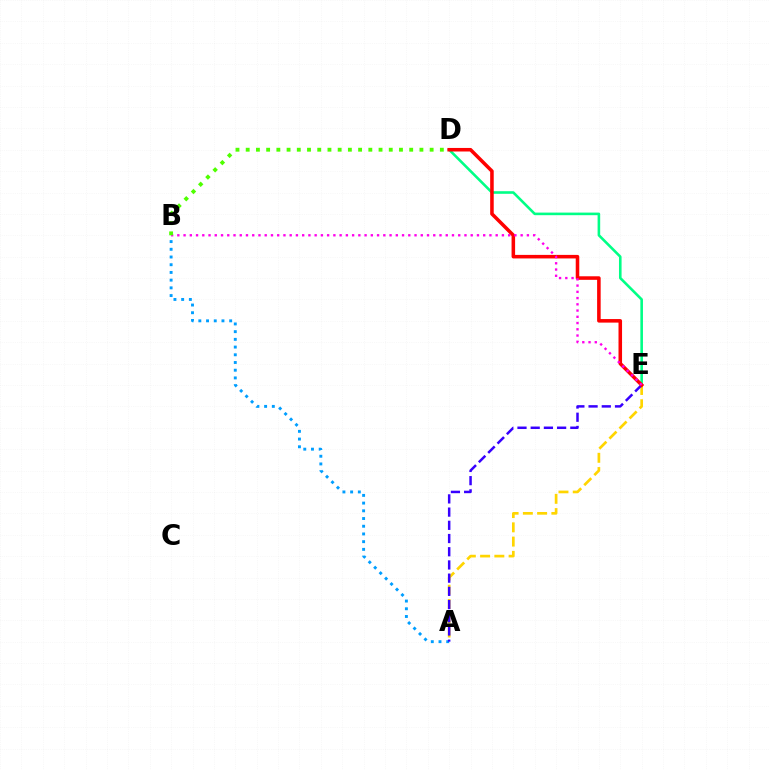{('A', 'B'): [{'color': '#009eff', 'line_style': 'dotted', 'thickness': 2.1}], ('D', 'E'): [{'color': '#00ff86', 'line_style': 'solid', 'thickness': 1.87}, {'color': '#ff0000', 'line_style': 'solid', 'thickness': 2.55}], ('A', 'E'): [{'color': '#ffd500', 'line_style': 'dashed', 'thickness': 1.94}, {'color': '#3700ff', 'line_style': 'dashed', 'thickness': 1.79}], ('B', 'E'): [{'color': '#ff00ed', 'line_style': 'dotted', 'thickness': 1.7}], ('B', 'D'): [{'color': '#4fff00', 'line_style': 'dotted', 'thickness': 2.78}]}